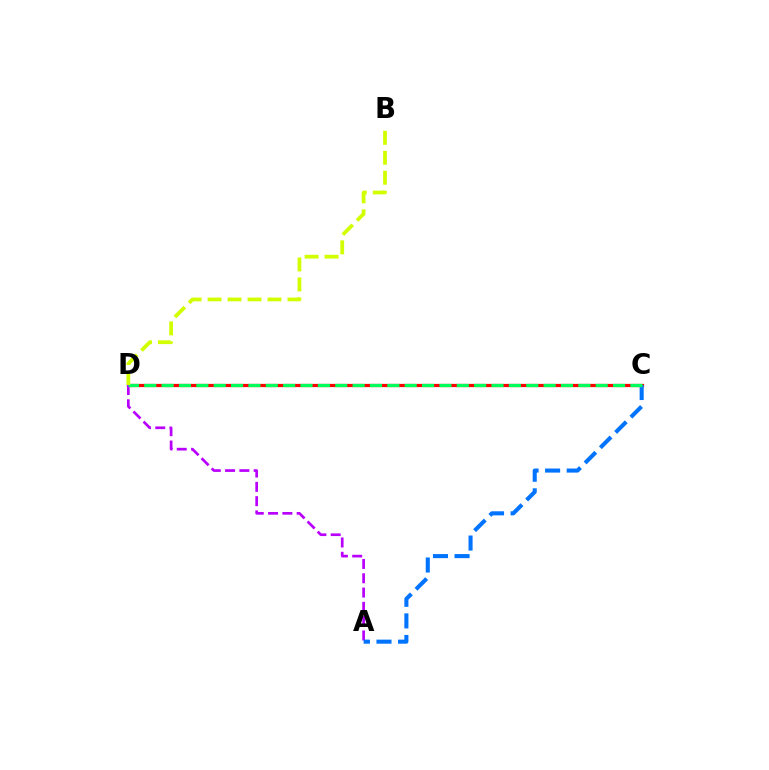{('C', 'D'): [{'color': '#ff0000', 'line_style': 'solid', 'thickness': 2.33}, {'color': '#00ff5c', 'line_style': 'dashed', 'thickness': 2.36}], ('A', 'D'): [{'color': '#b900ff', 'line_style': 'dashed', 'thickness': 1.94}], ('A', 'C'): [{'color': '#0074ff', 'line_style': 'dashed', 'thickness': 2.93}], ('B', 'D'): [{'color': '#d1ff00', 'line_style': 'dashed', 'thickness': 2.71}]}